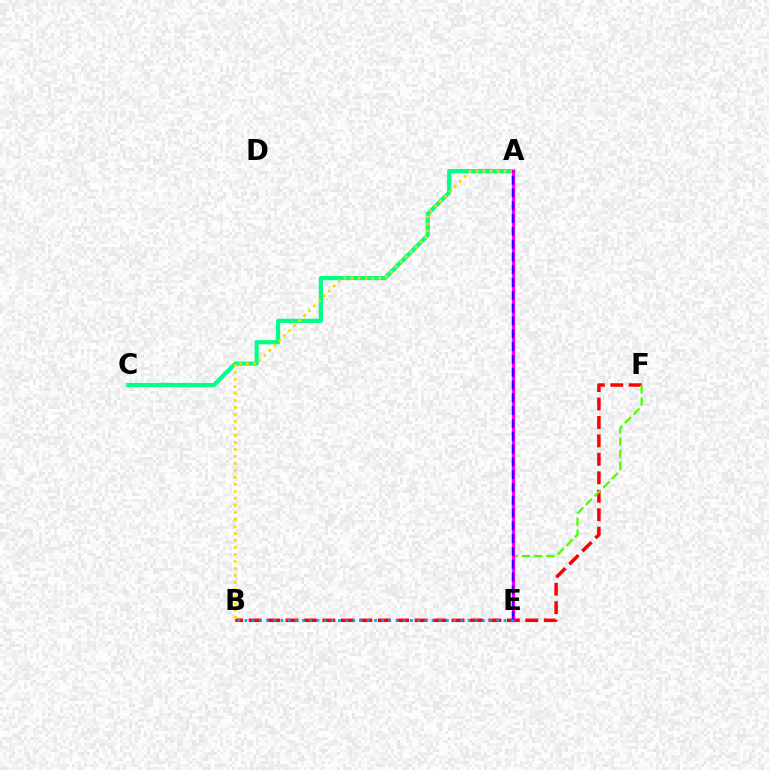{('A', 'C'): [{'color': '#00ff86', 'line_style': 'solid', 'thickness': 3.0}], ('B', 'F'): [{'color': '#ff0000', 'line_style': 'dashed', 'thickness': 2.51}], ('A', 'B'): [{'color': '#ffd500', 'line_style': 'dotted', 'thickness': 1.9}], ('E', 'F'): [{'color': '#4fff00', 'line_style': 'dashed', 'thickness': 1.66}], ('A', 'E'): [{'color': '#ff00ed', 'line_style': 'solid', 'thickness': 2.31}, {'color': '#3700ff', 'line_style': 'dashed', 'thickness': 1.74}], ('B', 'E'): [{'color': '#009eff', 'line_style': 'dotted', 'thickness': 1.95}]}